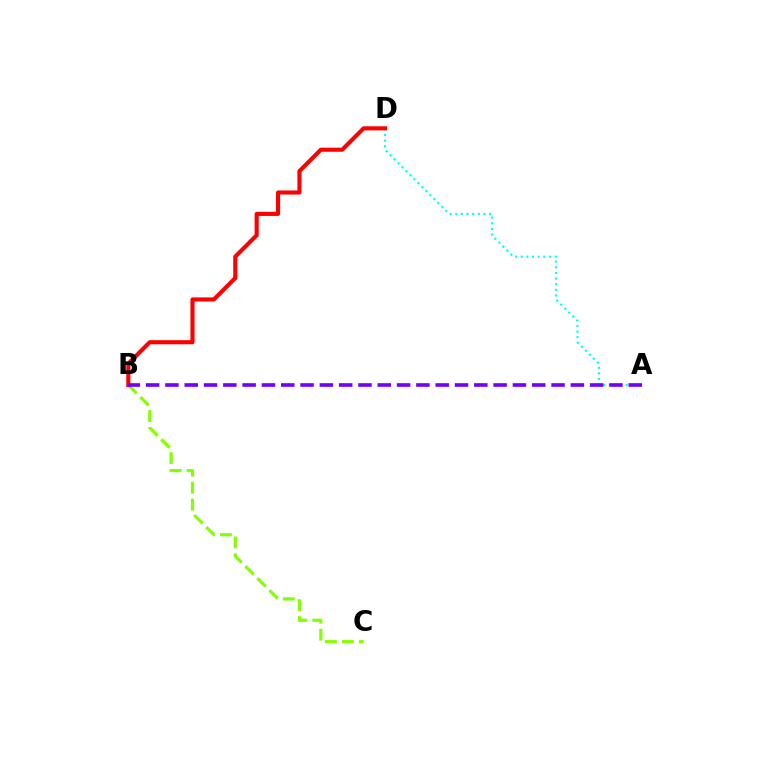{('A', 'D'): [{'color': '#00fff6', 'line_style': 'dotted', 'thickness': 1.53}], ('B', 'C'): [{'color': '#84ff00', 'line_style': 'dashed', 'thickness': 2.31}], ('B', 'D'): [{'color': '#ff0000', 'line_style': 'solid', 'thickness': 2.96}], ('A', 'B'): [{'color': '#7200ff', 'line_style': 'dashed', 'thickness': 2.62}]}